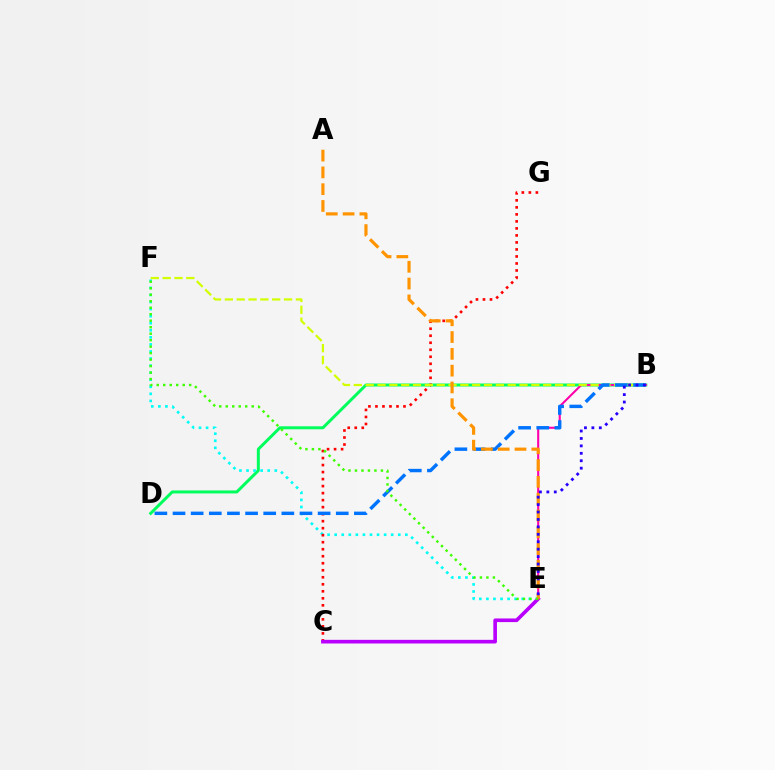{('B', 'D'): [{'color': '#00ff5c', 'line_style': 'solid', 'thickness': 2.15}, {'color': '#0074ff', 'line_style': 'dashed', 'thickness': 2.46}], ('E', 'F'): [{'color': '#00fff6', 'line_style': 'dotted', 'thickness': 1.92}, {'color': '#3dff00', 'line_style': 'dotted', 'thickness': 1.76}], ('C', 'G'): [{'color': '#ff0000', 'line_style': 'dotted', 'thickness': 1.91}], ('C', 'E'): [{'color': '#b900ff', 'line_style': 'solid', 'thickness': 2.62}], ('B', 'E'): [{'color': '#ff00ac', 'line_style': 'solid', 'thickness': 1.51}, {'color': '#2500ff', 'line_style': 'dotted', 'thickness': 2.02}], ('B', 'F'): [{'color': '#d1ff00', 'line_style': 'dashed', 'thickness': 1.61}], ('A', 'E'): [{'color': '#ff9400', 'line_style': 'dashed', 'thickness': 2.28}]}